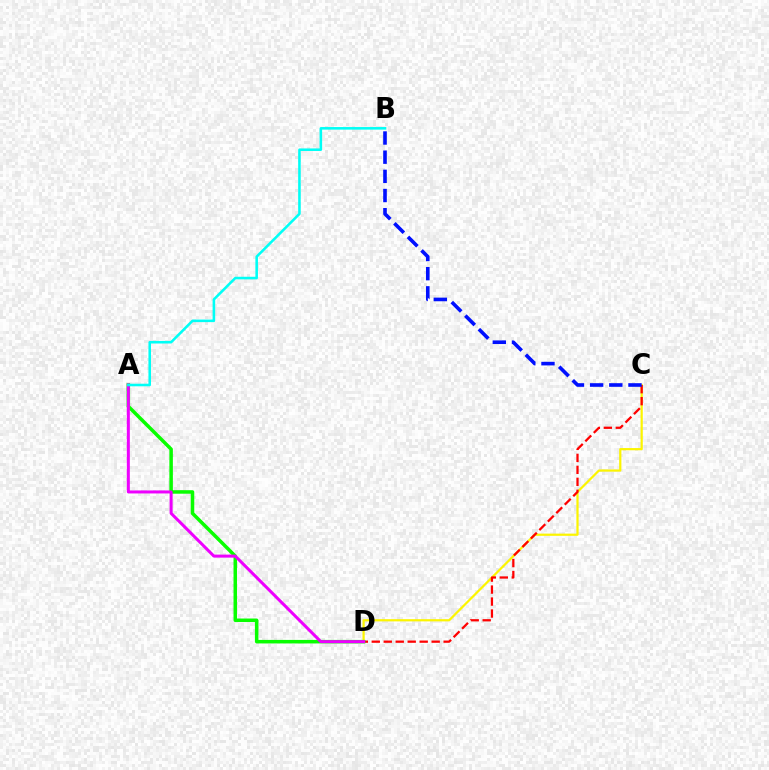{('C', 'D'): [{'color': '#fcf500', 'line_style': 'solid', 'thickness': 1.6}, {'color': '#ff0000', 'line_style': 'dashed', 'thickness': 1.63}], ('A', 'D'): [{'color': '#08ff00', 'line_style': 'solid', 'thickness': 2.53}, {'color': '#ee00ff', 'line_style': 'solid', 'thickness': 2.17}], ('B', 'C'): [{'color': '#0010ff', 'line_style': 'dashed', 'thickness': 2.6}], ('A', 'B'): [{'color': '#00fff6', 'line_style': 'solid', 'thickness': 1.85}]}